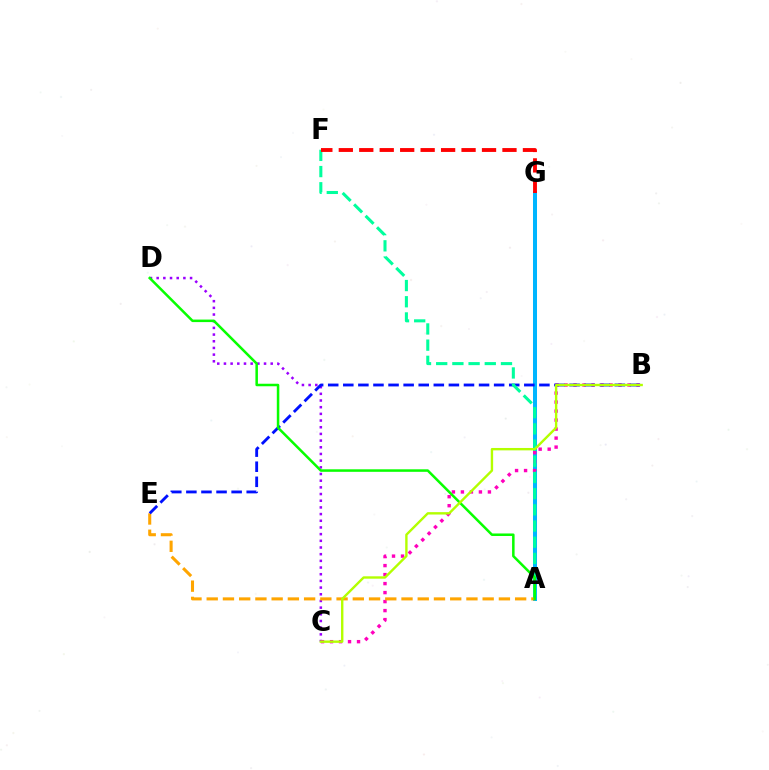{('C', 'D'): [{'color': '#9b00ff', 'line_style': 'dotted', 'thickness': 1.82}], ('A', 'G'): [{'color': '#00b5ff', 'line_style': 'solid', 'thickness': 2.88}], ('B', 'C'): [{'color': '#ff00bd', 'line_style': 'dotted', 'thickness': 2.45}, {'color': '#b3ff00', 'line_style': 'solid', 'thickness': 1.72}], ('A', 'E'): [{'color': '#ffa500', 'line_style': 'dashed', 'thickness': 2.21}], ('B', 'E'): [{'color': '#0010ff', 'line_style': 'dashed', 'thickness': 2.05}], ('A', 'F'): [{'color': '#00ff9d', 'line_style': 'dashed', 'thickness': 2.2}], ('A', 'D'): [{'color': '#08ff00', 'line_style': 'solid', 'thickness': 1.81}], ('F', 'G'): [{'color': '#ff0000', 'line_style': 'dashed', 'thickness': 2.78}]}